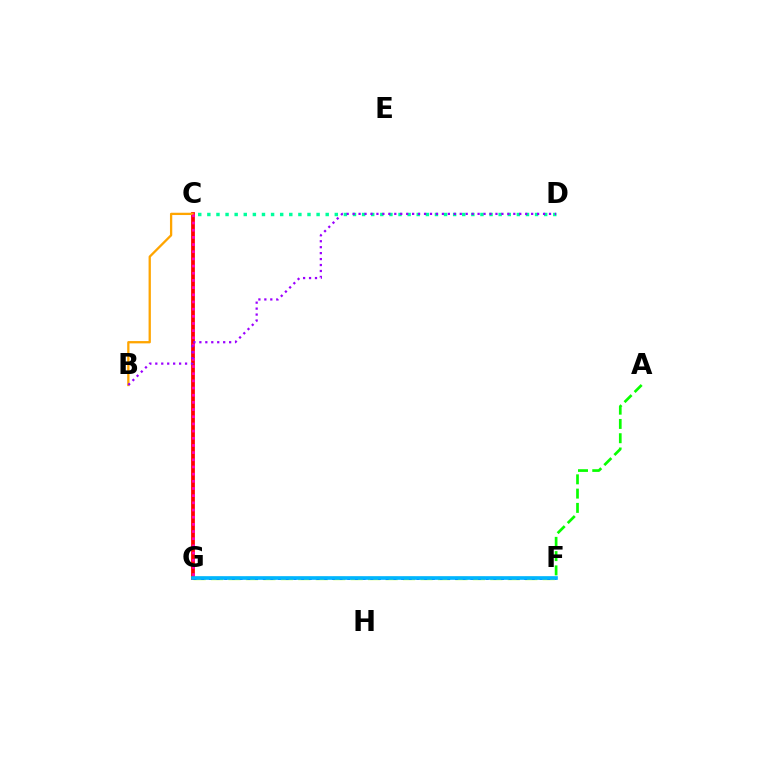{('F', 'G'): [{'color': '#b3ff00', 'line_style': 'dashed', 'thickness': 2.37}, {'color': '#0010ff', 'line_style': 'dotted', 'thickness': 2.09}, {'color': '#00b5ff', 'line_style': 'solid', 'thickness': 2.63}], ('C', 'G'): [{'color': '#ff0000', 'line_style': 'solid', 'thickness': 2.71}, {'color': '#ff00bd', 'line_style': 'dotted', 'thickness': 1.95}], ('A', 'F'): [{'color': '#08ff00', 'line_style': 'dashed', 'thickness': 1.94}], ('B', 'C'): [{'color': '#ffa500', 'line_style': 'solid', 'thickness': 1.65}], ('C', 'D'): [{'color': '#00ff9d', 'line_style': 'dotted', 'thickness': 2.47}], ('B', 'D'): [{'color': '#9b00ff', 'line_style': 'dotted', 'thickness': 1.62}]}